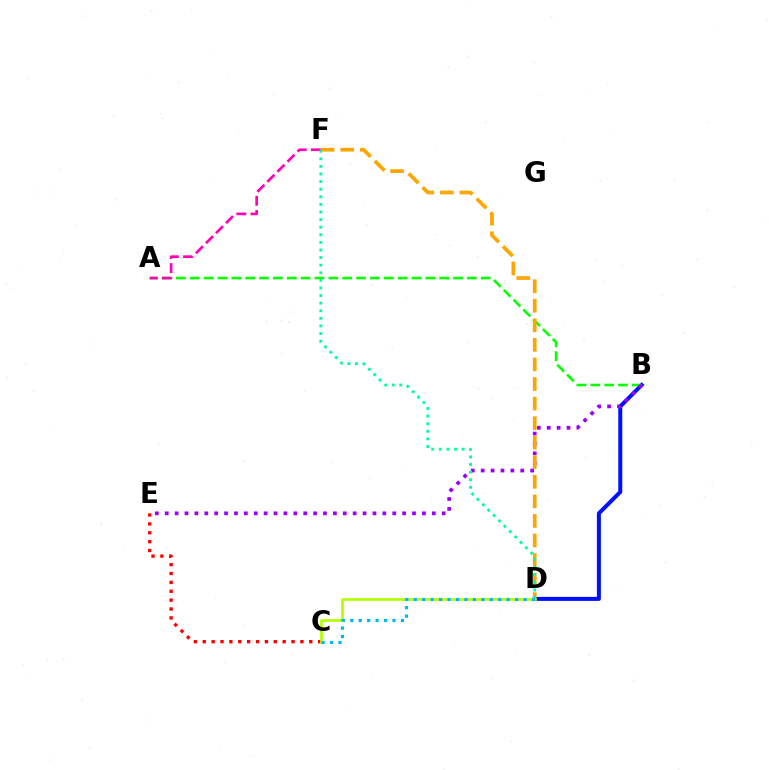{('C', 'E'): [{'color': '#ff0000', 'line_style': 'dotted', 'thickness': 2.41}], ('B', 'D'): [{'color': '#0010ff', 'line_style': 'solid', 'thickness': 2.89}], ('A', 'B'): [{'color': '#08ff00', 'line_style': 'dashed', 'thickness': 1.88}], ('B', 'E'): [{'color': '#9b00ff', 'line_style': 'dotted', 'thickness': 2.69}], ('C', 'D'): [{'color': '#b3ff00', 'line_style': 'solid', 'thickness': 1.94}, {'color': '#00b5ff', 'line_style': 'dotted', 'thickness': 2.3}], ('A', 'F'): [{'color': '#ff00bd', 'line_style': 'dashed', 'thickness': 1.93}], ('D', 'F'): [{'color': '#ffa500', 'line_style': 'dashed', 'thickness': 2.66}, {'color': '#00ff9d', 'line_style': 'dotted', 'thickness': 2.06}]}